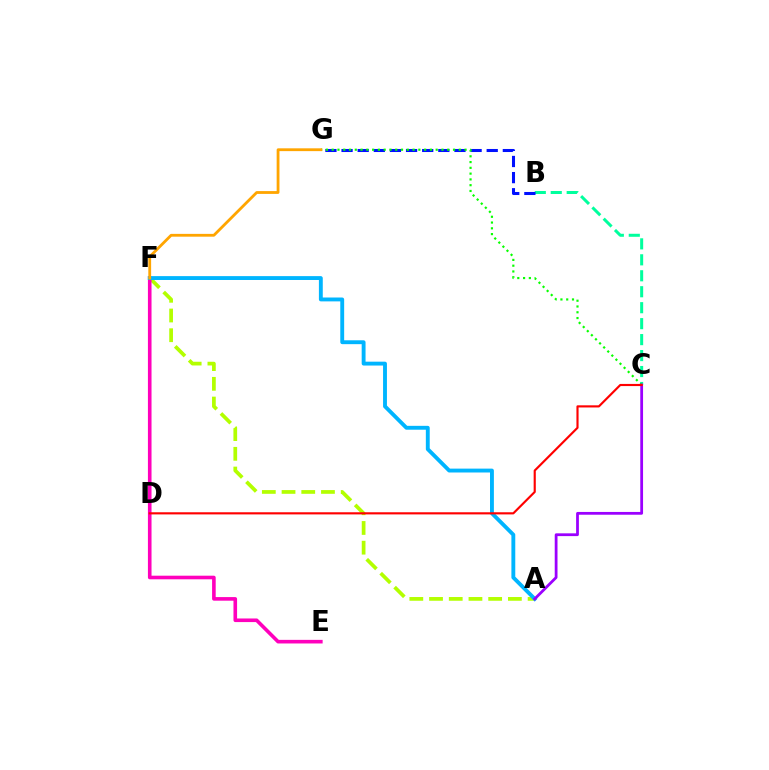{('B', 'C'): [{'color': '#00ff9d', 'line_style': 'dashed', 'thickness': 2.17}], ('A', 'F'): [{'color': '#b3ff00', 'line_style': 'dashed', 'thickness': 2.68}, {'color': '#00b5ff', 'line_style': 'solid', 'thickness': 2.79}], ('B', 'G'): [{'color': '#0010ff', 'line_style': 'dashed', 'thickness': 2.19}], ('E', 'F'): [{'color': '#ff00bd', 'line_style': 'solid', 'thickness': 2.6}], ('C', 'G'): [{'color': '#08ff00', 'line_style': 'dotted', 'thickness': 1.57}], ('F', 'G'): [{'color': '#ffa500', 'line_style': 'solid', 'thickness': 2.02}], ('A', 'C'): [{'color': '#9b00ff', 'line_style': 'solid', 'thickness': 2.0}], ('C', 'D'): [{'color': '#ff0000', 'line_style': 'solid', 'thickness': 1.55}]}